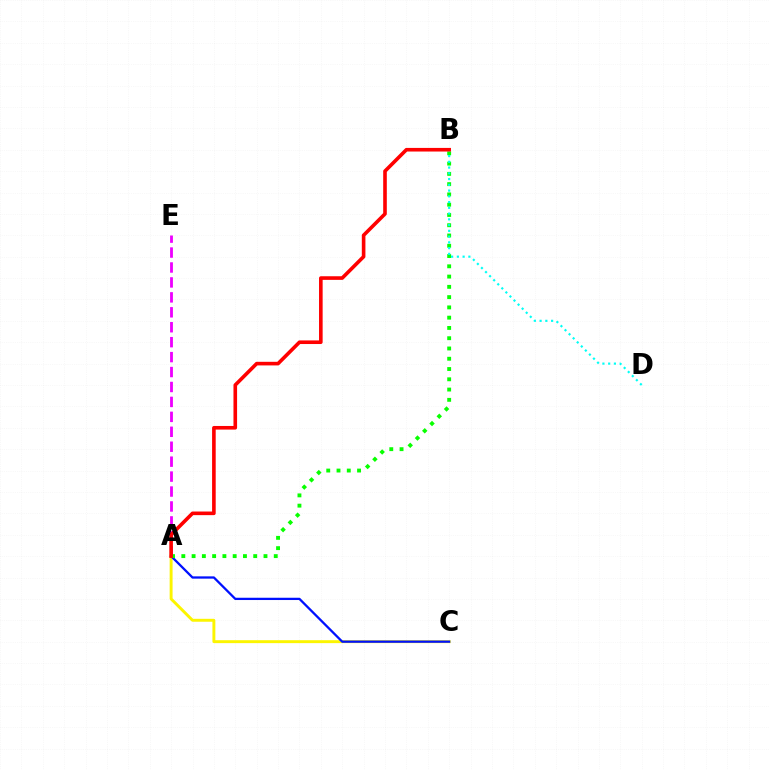{('A', 'C'): [{'color': '#fcf500', 'line_style': 'solid', 'thickness': 2.1}, {'color': '#0010ff', 'line_style': 'solid', 'thickness': 1.64}], ('A', 'E'): [{'color': '#ee00ff', 'line_style': 'dashed', 'thickness': 2.03}], ('A', 'B'): [{'color': '#08ff00', 'line_style': 'dotted', 'thickness': 2.79}, {'color': '#ff0000', 'line_style': 'solid', 'thickness': 2.6}], ('B', 'D'): [{'color': '#00fff6', 'line_style': 'dotted', 'thickness': 1.56}]}